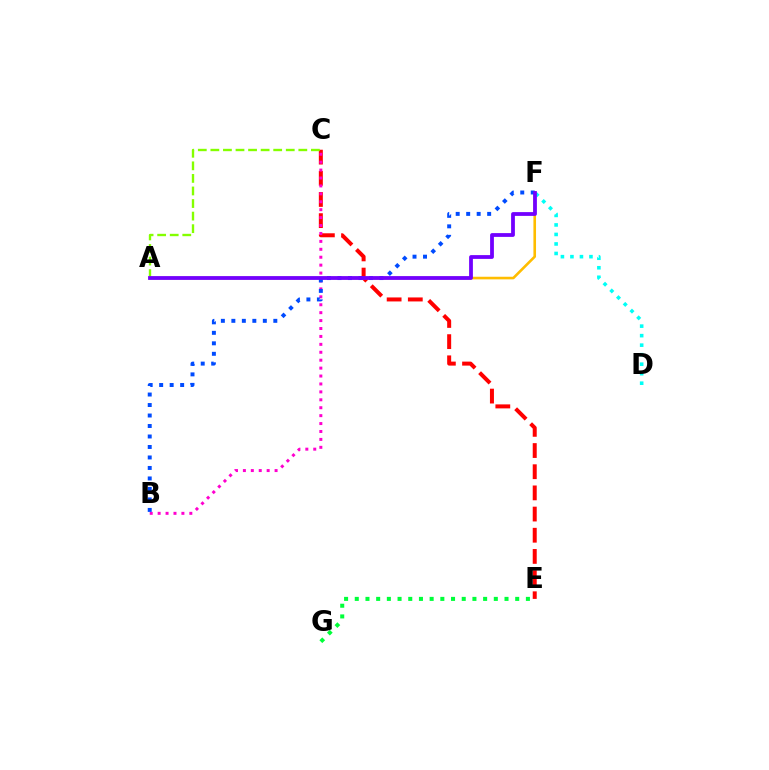{('C', 'E'): [{'color': '#ff0000', 'line_style': 'dashed', 'thickness': 2.88}], ('A', 'C'): [{'color': '#84ff00', 'line_style': 'dashed', 'thickness': 1.71}], ('D', 'F'): [{'color': '#00fff6', 'line_style': 'dotted', 'thickness': 2.58}], ('A', 'F'): [{'color': '#ffbd00', 'line_style': 'solid', 'thickness': 1.88}, {'color': '#7200ff', 'line_style': 'solid', 'thickness': 2.72}], ('E', 'G'): [{'color': '#00ff39', 'line_style': 'dotted', 'thickness': 2.91}], ('B', 'C'): [{'color': '#ff00cf', 'line_style': 'dotted', 'thickness': 2.15}], ('B', 'F'): [{'color': '#004bff', 'line_style': 'dotted', 'thickness': 2.85}]}